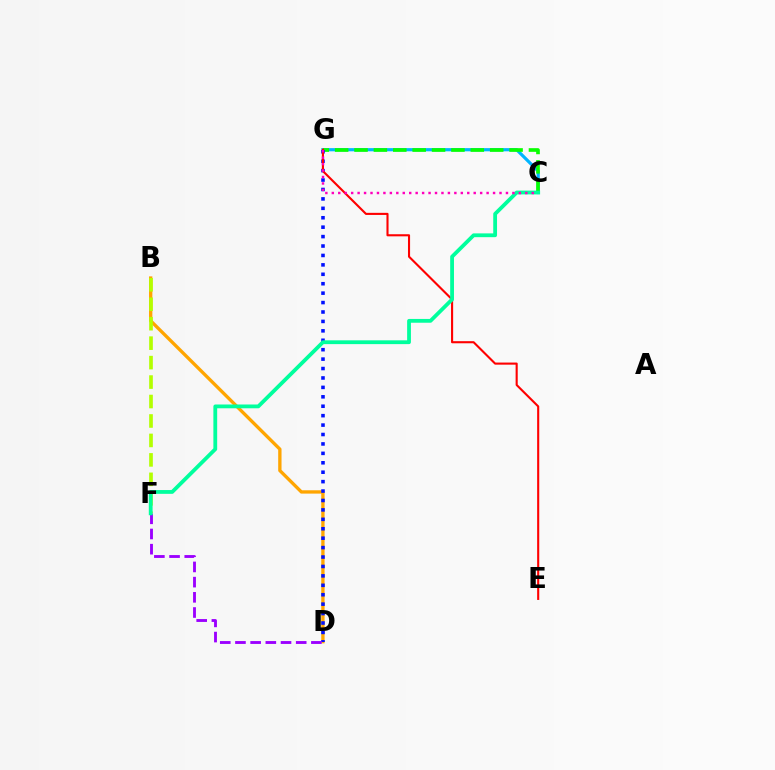{('C', 'G'): [{'color': '#00b5ff', 'line_style': 'solid', 'thickness': 2.29}, {'color': '#08ff00', 'line_style': 'dashed', 'thickness': 2.63}, {'color': '#ff00bd', 'line_style': 'dotted', 'thickness': 1.75}], ('B', 'D'): [{'color': '#ffa500', 'line_style': 'solid', 'thickness': 2.4}], ('D', 'G'): [{'color': '#0010ff', 'line_style': 'dotted', 'thickness': 2.56}], ('B', 'F'): [{'color': '#b3ff00', 'line_style': 'dashed', 'thickness': 2.64}], ('D', 'F'): [{'color': '#9b00ff', 'line_style': 'dashed', 'thickness': 2.06}], ('E', 'G'): [{'color': '#ff0000', 'line_style': 'solid', 'thickness': 1.51}], ('C', 'F'): [{'color': '#00ff9d', 'line_style': 'solid', 'thickness': 2.73}]}